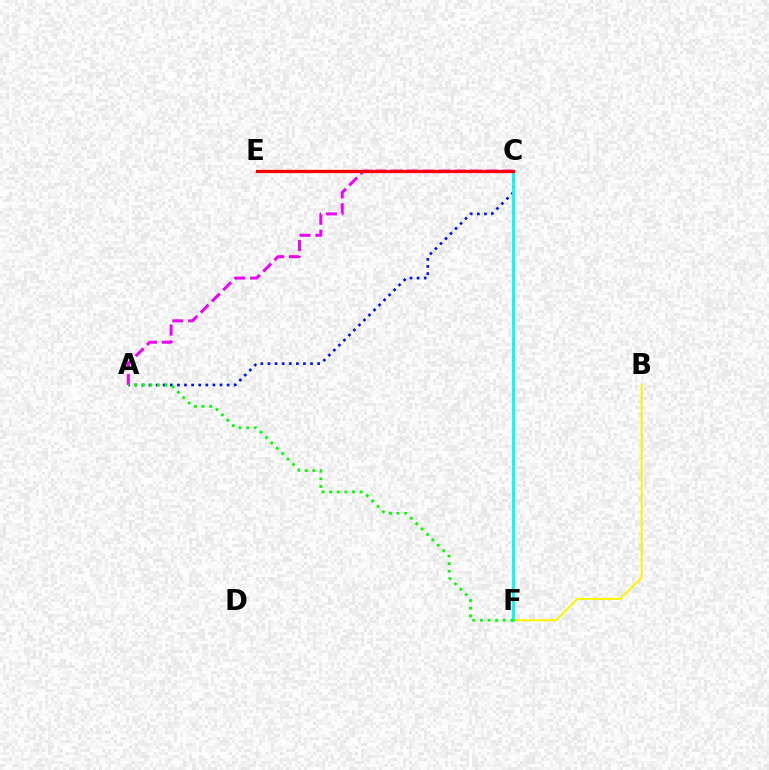{('B', 'F'): [{'color': '#fcf500', 'line_style': 'solid', 'thickness': 1.52}], ('A', 'C'): [{'color': '#0010ff', 'line_style': 'dotted', 'thickness': 1.93}, {'color': '#ee00ff', 'line_style': 'dashed', 'thickness': 2.16}], ('C', 'F'): [{'color': '#00fff6', 'line_style': 'solid', 'thickness': 2.07}], ('C', 'E'): [{'color': '#ff0000', 'line_style': 'solid', 'thickness': 2.37}], ('A', 'F'): [{'color': '#08ff00', 'line_style': 'dotted', 'thickness': 2.07}]}